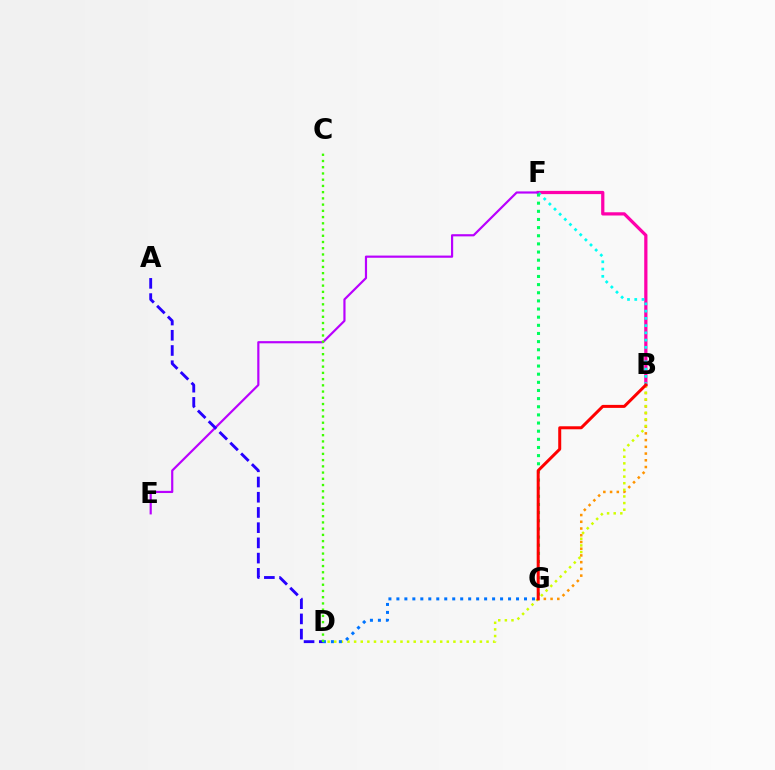{('B', 'F'): [{'color': '#ff00ac', 'line_style': 'solid', 'thickness': 2.32}, {'color': '#00fff6', 'line_style': 'dotted', 'thickness': 1.97}], ('B', 'G'): [{'color': '#ff9400', 'line_style': 'dotted', 'thickness': 1.83}, {'color': '#ff0000', 'line_style': 'solid', 'thickness': 2.16}], ('B', 'D'): [{'color': '#d1ff00', 'line_style': 'dotted', 'thickness': 1.8}], ('E', 'F'): [{'color': '#b900ff', 'line_style': 'solid', 'thickness': 1.57}], ('A', 'D'): [{'color': '#2500ff', 'line_style': 'dashed', 'thickness': 2.07}], ('D', 'G'): [{'color': '#0074ff', 'line_style': 'dotted', 'thickness': 2.17}], ('C', 'D'): [{'color': '#3dff00', 'line_style': 'dotted', 'thickness': 1.69}], ('F', 'G'): [{'color': '#00ff5c', 'line_style': 'dotted', 'thickness': 2.21}]}